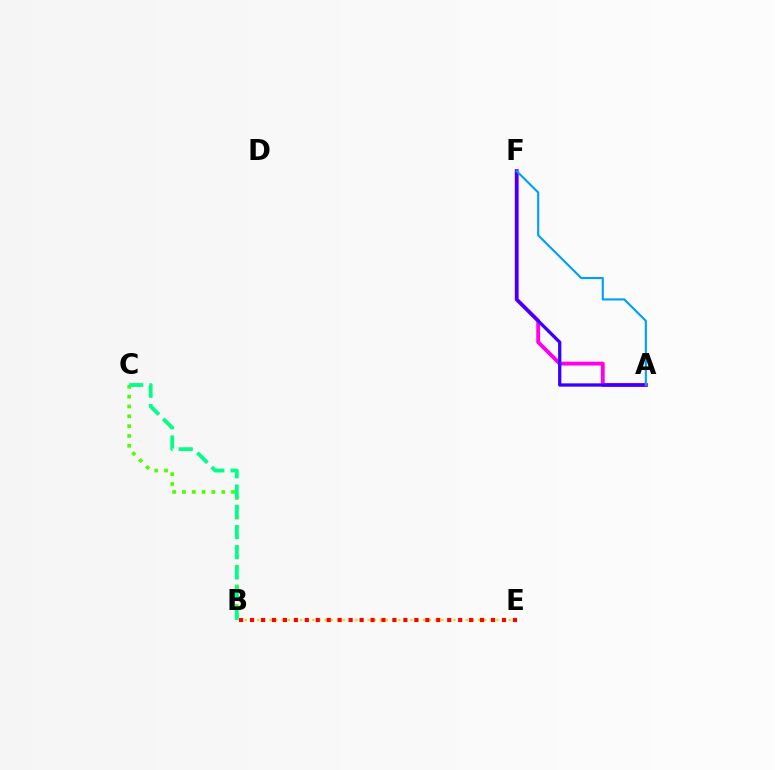{('A', 'F'): [{'color': '#ff00ed', 'line_style': 'solid', 'thickness': 2.79}, {'color': '#3700ff', 'line_style': 'solid', 'thickness': 2.35}, {'color': '#009eff', 'line_style': 'solid', 'thickness': 1.53}], ('B', 'C'): [{'color': '#4fff00', 'line_style': 'dotted', 'thickness': 2.67}, {'color': '#00ff86', 'line_style': 'dashed', 'thickness': 2.75}], ('B', 'E'): [{'color': '#ffd500', 'line_style': 'dotted', 'thickness': 1.67}, {'color': '#ff0000', 'line_style': 'dotted', 'thickness': 2.98}]}